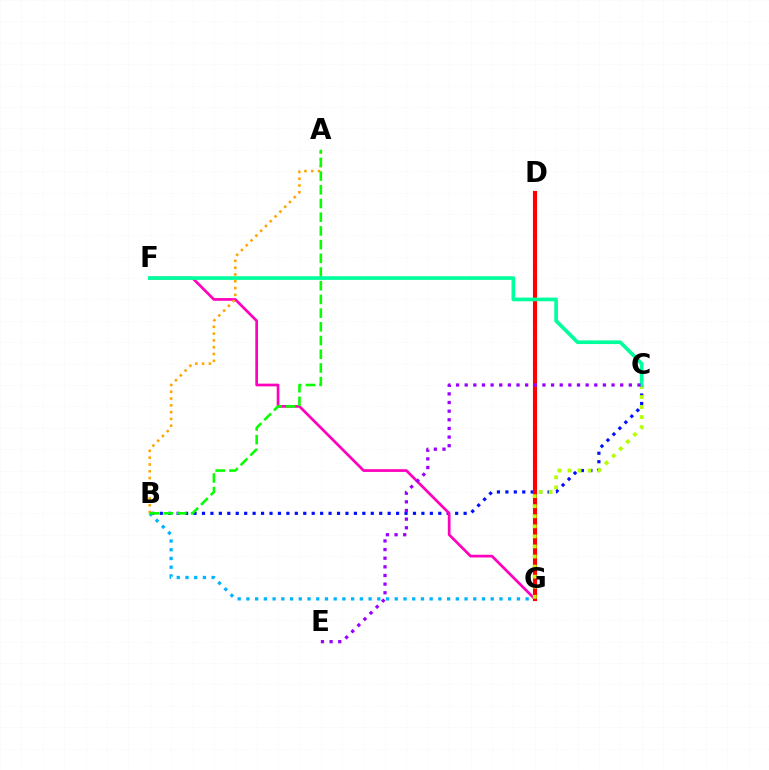{('B', 'C'): [{'color': '#0010ff', 'line_style': 'dotted', 'thickness': 2.29}], ('B', 'G'): [{'color': '#00b5ff', 'line_style': 'dotted', 'thickness': 2.37}], ('F', 'G'): [{'color': '#ff00bd', 'line_style': 'solid', 'thickness': 1.96}], ('A', 'B'): [{'color': '#ffa500', 'line_style': 'dotted', 'thickness': 1.85}, {'color': '#08ff00', 'line_style': 'dashed', 'thickness': 1.86}], ('D', 'G'): [{'color': '#ff0000', 'line_style': 'solid', 'thickness': 2.97}], ('C', 'G'): [{'color': '#b3ff00', 'line_style': 'dotted', 'thickness': 2.73}], ('C', 'F'): [{'color': '#00ff9d', 'line_style': 'solid', 'thickness': 2.65}], ('C', 'E'): [{'color': '#9b00ff', 'line_style': 'dotted', 'thickness': 2.35}]}